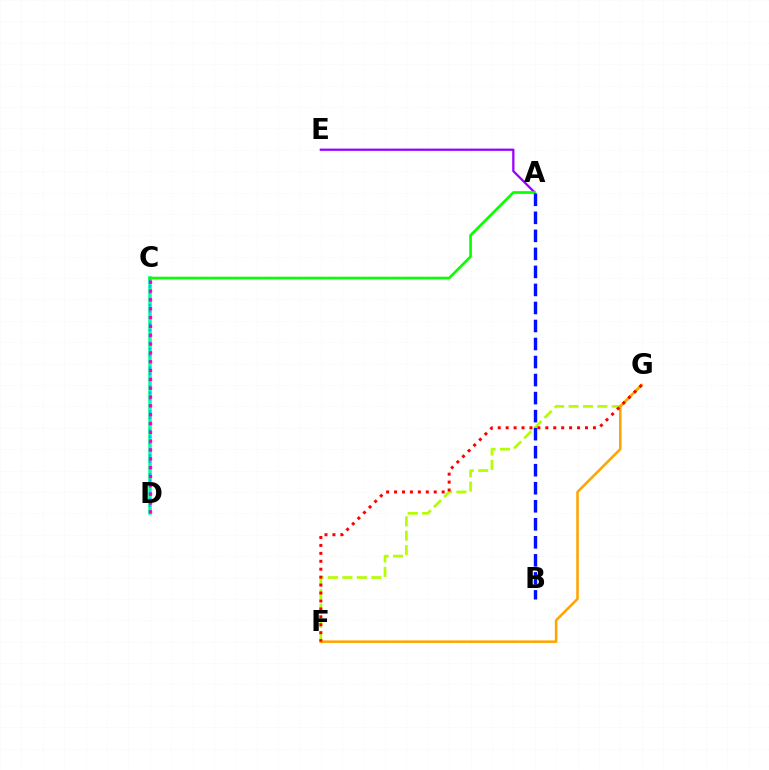{('F', 'G'): [{'color': '#b3ff00', 'line_style': 'dashed', 'thickness': 1.95}, {'color': '#ffa500', 'line_style': 'solid', 'thickness': 1.84}, {'color': '#ff0000', 'line_style': 'dotted', 'thickness': 2.16}], ('C', 'D'): [{'color': '#00ff9d', 'line_style': 'solid', 'thickness': 2.52}, {'color': '#00b5ff', 'line_style': 'dotted', 'thickness': 1.7}, {'color': '#ff00bd', 'line_style': 'dotted', 'thickness': 2.4}], ('A', 'E'): [{'color': '#9b00ff', 'line_style': 'solid', 'thickness': 1.64}], ('A', 'C'): [{'color': '#08ff00', 'line_style': 'solid', 'thickness': 1.92}], ('A', 'B'): [{'color': '#0010ff', 'line_style': 'dashed', 'thickness': 2.45}]}